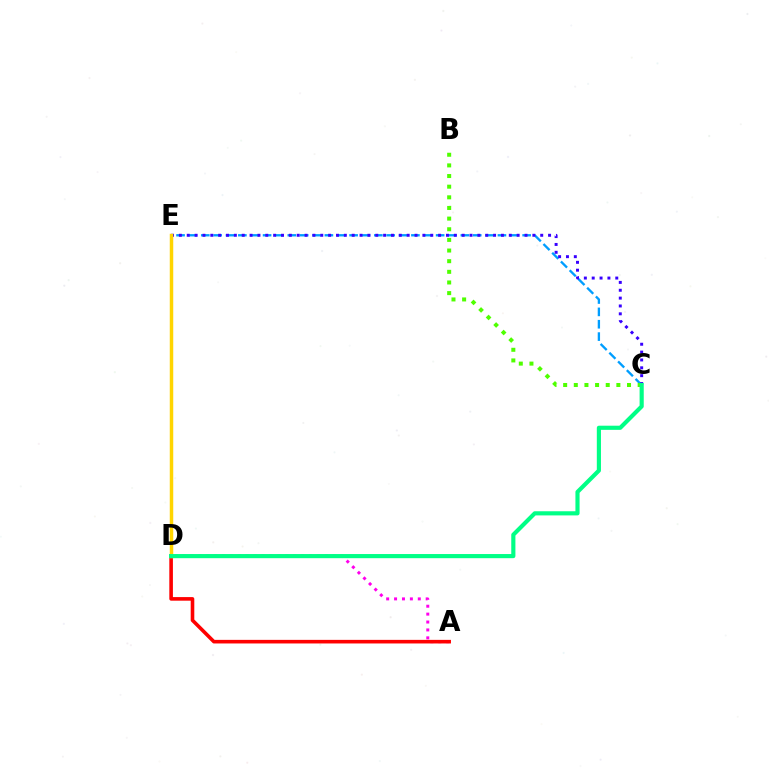{('A', 'D'): [{'color': '#ff00ed', 'line_style': 'dotted', 'thickness': 2.15}, {'color': '#ff0000', 'line_style': 'solid', 'thickness': 2.59}], ('C', 'E'): [{'color': '#009eff', 'line_style': 'dashed', 'thickness': 1.68}, {'color': '#3700ff', 'line_style': 'dotted', 'thickness': 2.13}], ('B', 'C'): [{'color': '#4fff00', 'line_style': 'dotted', 'thickness': 2.89}], ('D', 'E'): [{'color': '#ffd500', 'line_style': 'solid', 'thickness': 2.5}], ('C', 'D'): [{'color': '#00ff86', 'line_style': 'solid', 'thickness': 2.99}]}